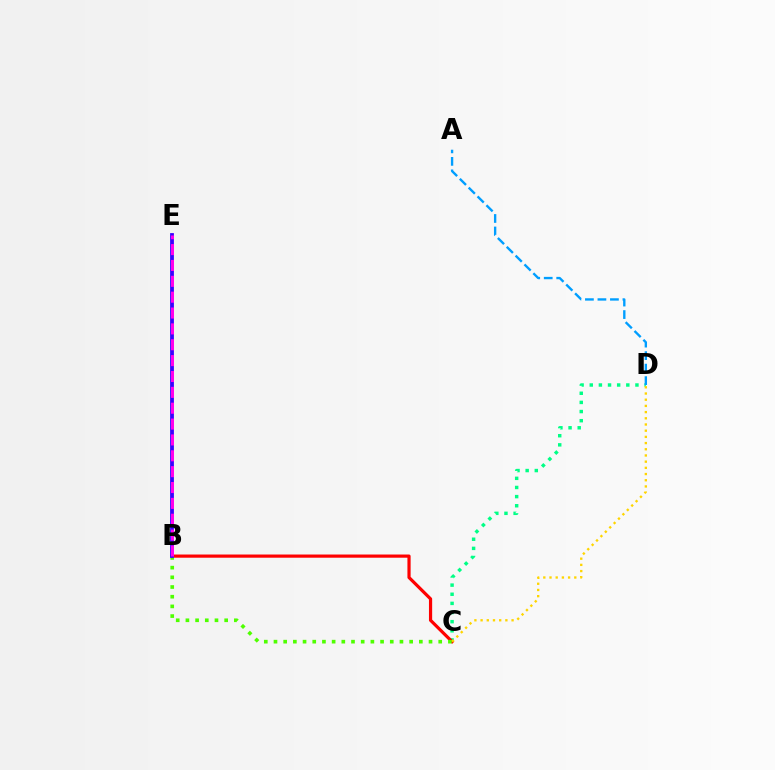{('C', 'D'): [{'color': '#00ff86', 'line_style': 'dotted', 'thickness': 2.48}, {'color': '#ffd500', 'line_style': 'dotted', 'thickness': 1.68}], ('B', 'C'): [{'color': '#ff0000', 'line_style': 'solid', 'thickness': 2.3}, {'color': '#4fff00', 'line_style': 'dotted', 'thickness': 2.63}], ('A', 'D'): [{'color': '#009eff', 'line_style': 'dashed', 'thickness': 1.7}], ('B', 'E'): [{'color': '#3700ff', 'line_style': 'solid', 'thickness': 2.73}, {'color': '#ff00ed', 'line_style': 'dashed', 'thickness': 2.15}]}